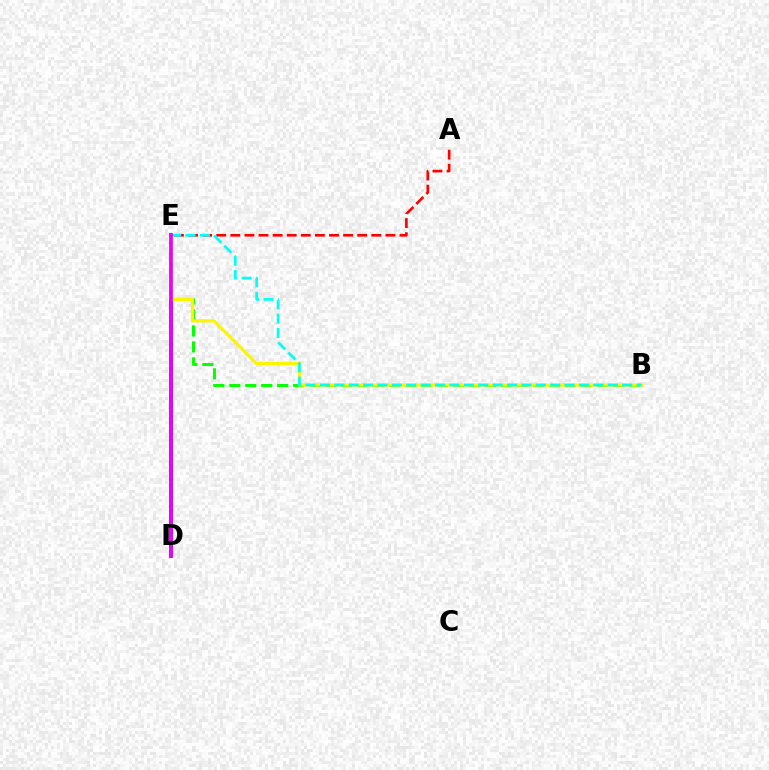{('D', 'E'): [{'color': '#0010ff', 'line_style': 'solid', 'thickness': 2.55}, {'color': '#ee00ff', 'line_style': 'solid', 'thickness': 2.59}], ('A', 'E'): [{'color': '#ff0000', 'line_style': 'dashed', 'thickness': 1.92}], ('B', 'E'): [{'color': '#08ff00', 'line_style': 'dashed', 'thickness': 2.17}, {'color': '#fcf500', 'line_style': 'solid', 'thickness': 2.32}, {'color': '#00fff6', 'line_style': 'dashed', 'thickness': 1.96}]}